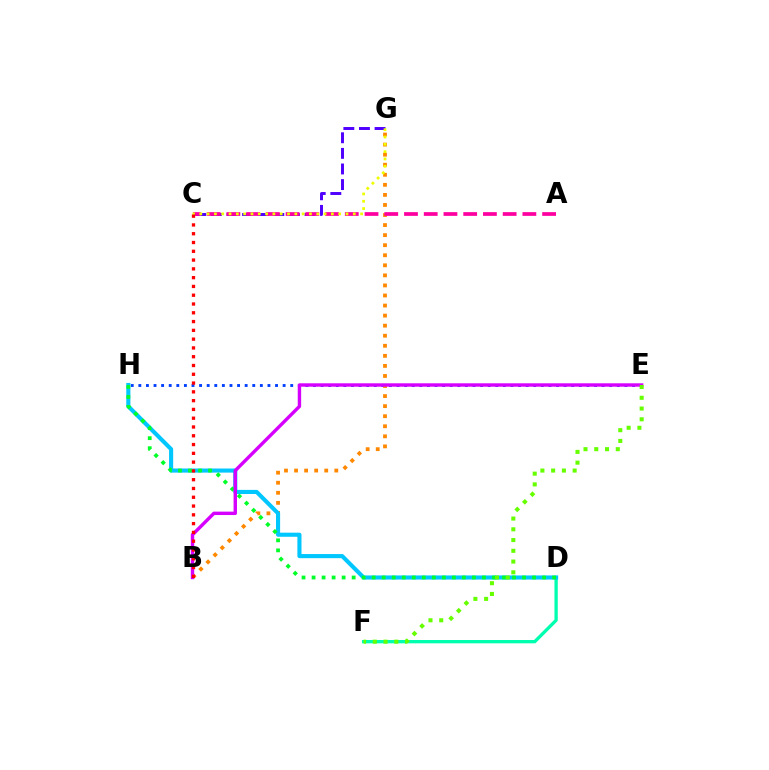{('E', 'H'): [{'color': '#003fff', 'line_style': 'dotted', 'thickness': 2.06}], ('D', 'F'): [{'color': '#00ffaf', 'line_style': 'solid', 'thickness': 2.39}], ('B', 'G'): [{'color': '#ff8800', 'line_style': 'dotted', 'thickness': 2.73}], ('C', 'G'): [{'color': '#4f00ff', 'line_style': 'dashed', 'thickness': 2.12}, {'color': '#eeff00', 'line_style': 'dotted', 'thickness': 1.99}], ('D', 'H'): [{'color': '#00c7ff', 'line_style': 'solid', 'thickness': 2.96}, {'color': '#00ff27', 'line_style': 'dotted', 'thickness': 2.72}], ('B', 'E'): [{'color': '#d600ff', 'line_style': 'solid', 'thickness': 2.45}], ('A', 'C'): [{'color': '#ff00a0', 'line_style': 'dashed', 'thickness': 2.68}], ('E', 'F'): [{'color': '#66ff00', 'line_style': 'dotted', 'thickness': 2.92}], ('B', 'C'): [{'color': '#ff0000', 'line_style': 'dotted', 'thickness': 2.39}]}